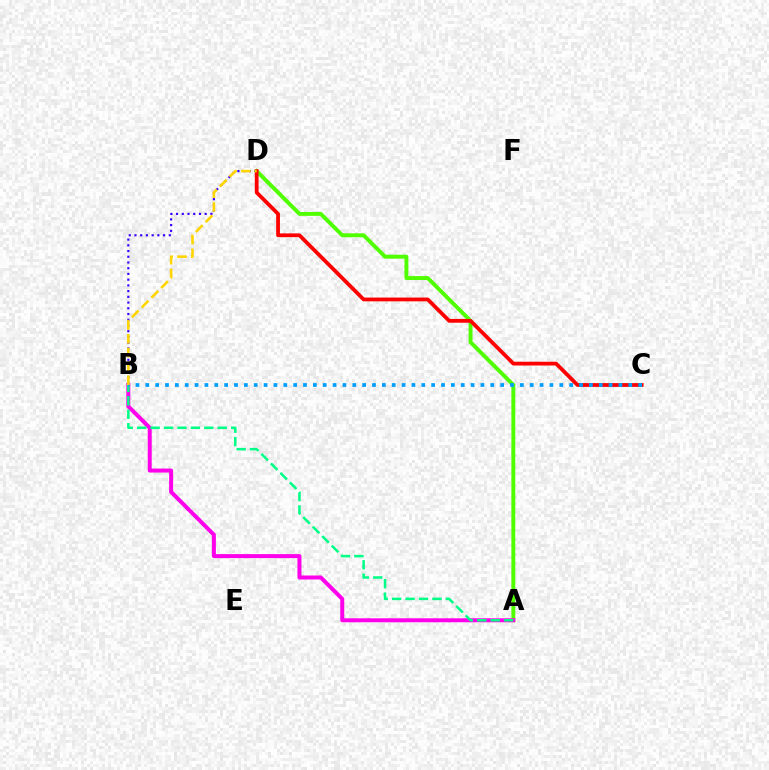{('B', 'D'): [{'color': '#3700ff', 'line_style': 'dotted', 'thickness': 1.56}, {'color': '#ffd500', 'line_style': 'dashed', 'thickness': 1.88}], ('A', 'D'): [{'color': '#4fff00', 'line_style': 'solid', 'thickness': 2.82}], ('A', 'B'): [{'color': '#ff00ed', 'line_style': 'solid', 'thickness': 2.87}, {'color': '#00ff86', 'line_style': 'dashed', 'thickness': 1.82}], ('C', 'D'): [{'color': '#ff0000', 'line_style': 'solid', 'thickness': 2.72}], ('B', 'C'): [{'color': '#009eff', 'line_style': 'dotted', 'thickness': 2.68}]}